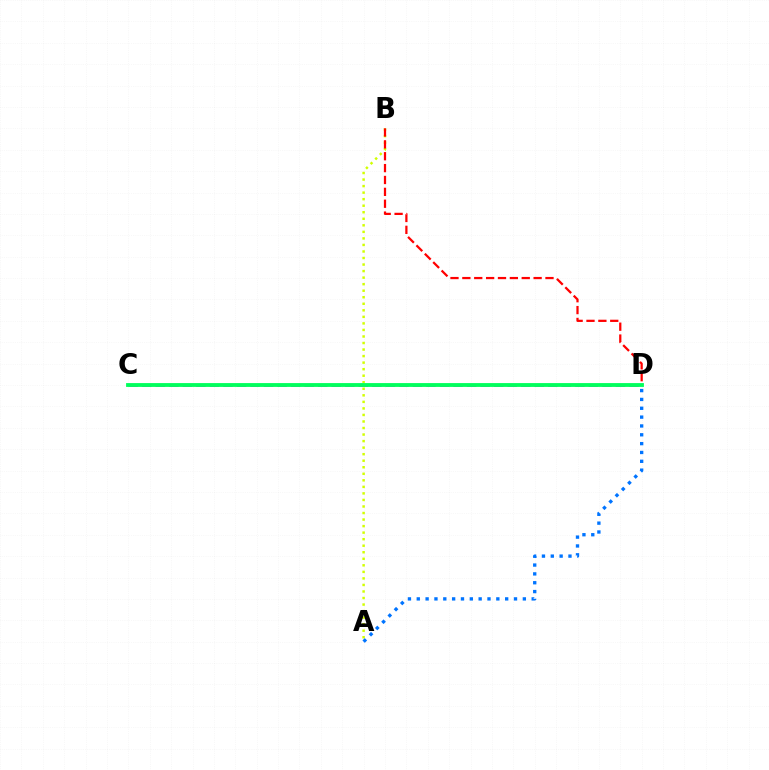{('C', 'D'): [{'color': '#b900ff', 'line_style': 'dashed', 'thickness': 1.84}, {'color': '#00ff5c', 'line_style': 'solid', 'thickness': 2.76}], ('A', 'B'): [{'color': '#d1ff00', 'line_style': 'dotted', 'thickness': 1.78}], ('A', 'D'): [{'color': '#0074ff', 'line_style': 'dotted', 'thickness': 2.4}], ('B', 'D'): [{'color': '#ff0000', 'line_style': 'dashed', 'thickness': 1.61}]}